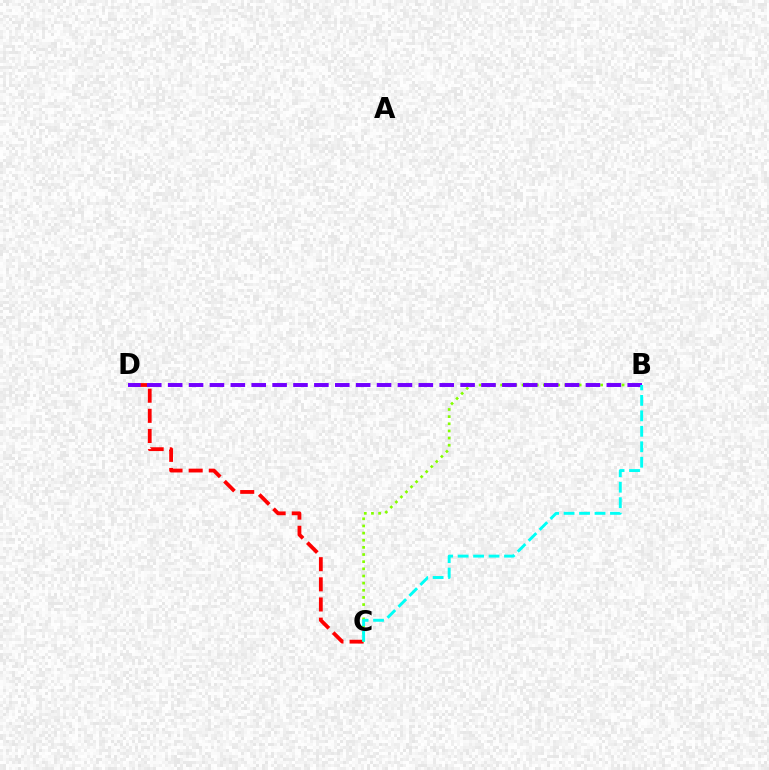{('C', 'D'): [{'color': '#ff0000', 'line_style': 'dashed', 'thickness': 2.74}], ('B', 'C'): [{'color': '#84ff00', 'line_style': 'dotted', 'thickness': 1.94}, {'color': '#00fff6', 'line_style': 'dashed', 'thickness': 2.1}], ('B', 'D'): [{'color': '#7200ff', 'line_style': 'dashed', 'thickness': 2.84}]}